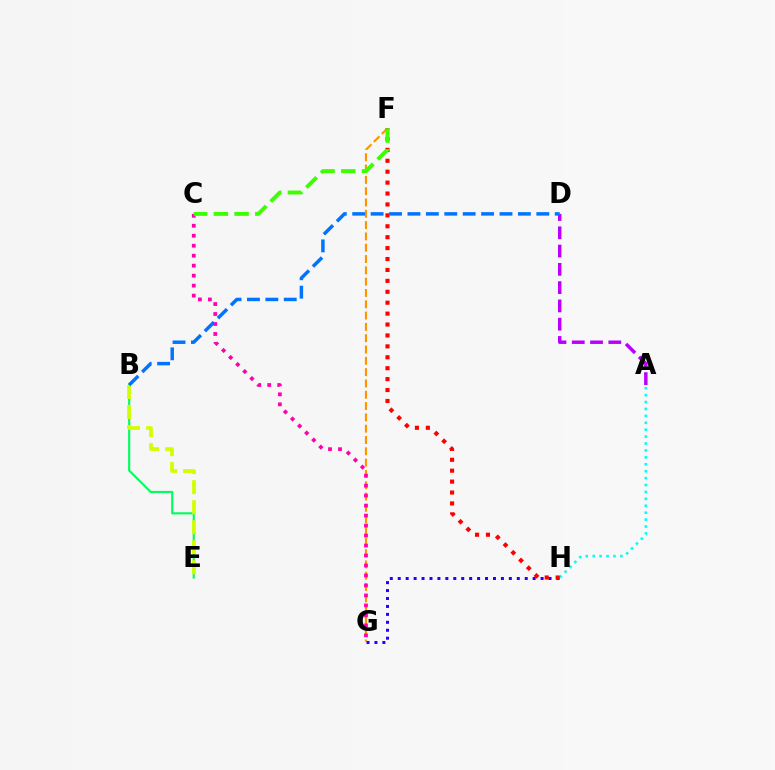{('F', 'G'): [{'color': '#ff9400', 'line_style': 'dashed', 'thickness': 1.54}], ('A', 'H'): [{'color': '#00fff6', 'line_style': 'dotted', 'thickness': 1.88}], ('B', 'E'): [{'color': '#00ff5c', 'line_style': 'solid', 'thickness': 1.54}, {'color': '#d1ff00', 'line_style': 'dashed', 'thickness': 2.72}], ('G', 'H'): [{'color': '#2500ff', 'line_style': 'dotted', 'thickness': 2.16}], ('F', 'H'): [{'color': '#ff0000', 'line_style': 'dotted', 'thickness': 2.97}], ('C', 'G'): [{'color': '#ff00ac', 'line_style': 'dotted', 'thickness': 2.71}], ('A', 'D'): [{'color': '#b900ff', 'line_style': 'dashed', 'thickness': 2.48}], ('B', 'D'): [{'color': '#0074ff', 'line_style': 'dashed', 'thickness': 2.5}], ('C', 'F'): [{'color': '#3dff00', 'line_style': 'dashed', 'thickness': 2.82}]}